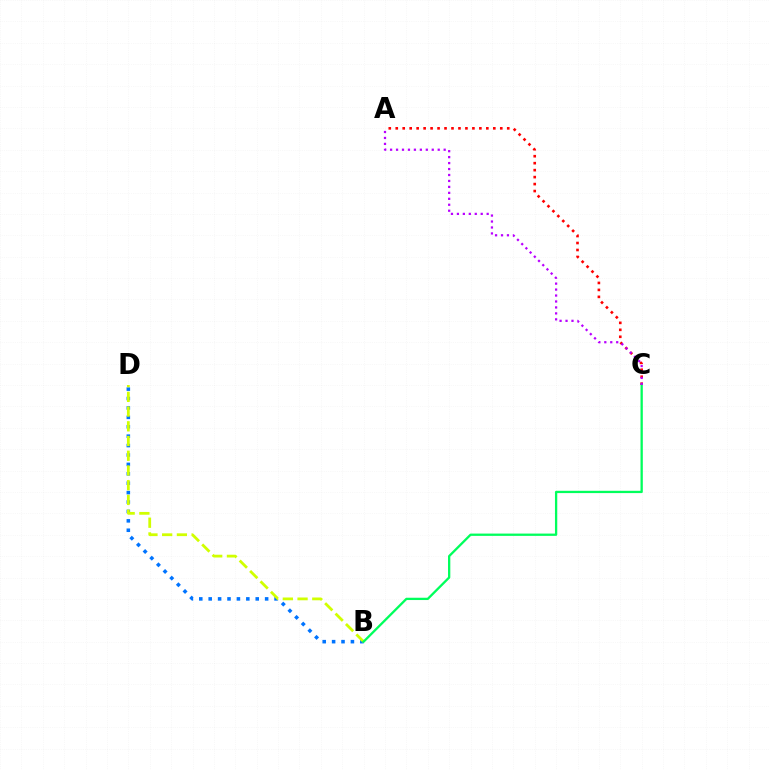{('B', 'D'): [{'color': '#0074ff', 'line_style': 'dotted', 'thickness': 2.56}, {'color': '#d1ff00', 'line_style': 'dashed', 'thickness': 2.0}], ('A', 'C'): [{'color': '#ff0000', 'line_style': 'dotted', 'thickness': 1.89}, {'color': '#b900ff', 'line_style': 'dotted', 'thickness': 1.62}], ('B', 'C'): [{'color': '#00ff5c', 'line_style': 'solid', 'thickness': 1.66}]}